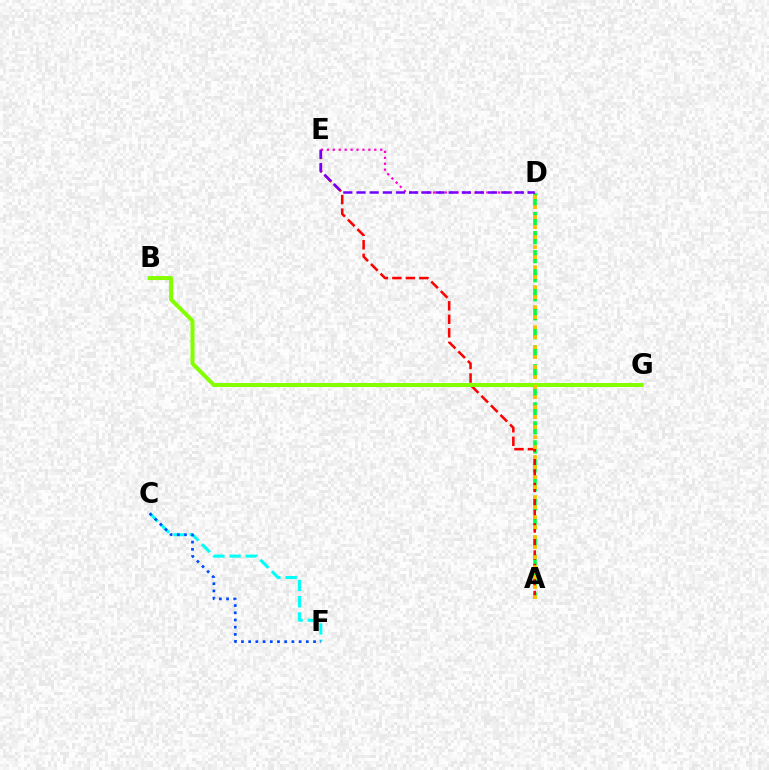{('A', 'D'): [{'color': '#00ff39', 'line_style': 'dashed', 'thickness': 2.58}, {'color': '#ffbd00', 'line_style': 'dotted', 'thickness': 2.72}], ('A', 'E'): [{'color': '#ff0000', 'line_style': 'dashed', 'thickness': 1.83}], ('D', 'E'): [{'color': '#ff00cf', 'line_style': 'dotted', 'thickness': 1.61}, {'color': '#7200ff', 'line_style': 'dashed', 'thickness': 1.79}], ('B', 'G'): [{'color': '#84ff00', 'line_style': 'solid', 'thickness': 2.88}], ('C', 'F'): [{'color': '#00fff6', 'line_style': 'dashed', 'thickness': 2.21}, {'color': '#004bff', 'line_style': 'dotted', 'thickness': 1.96}]}